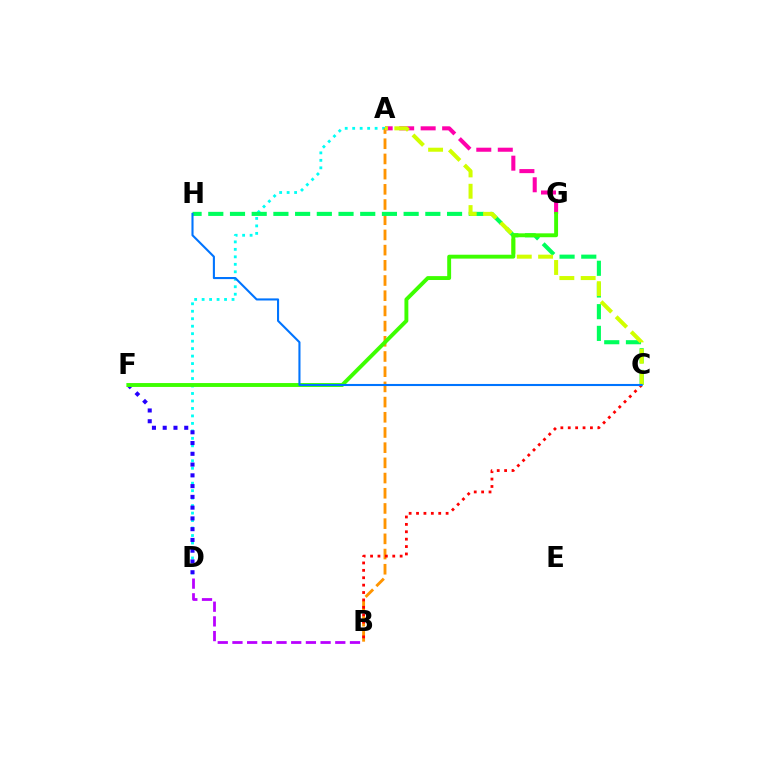{('A', 'D'): [{'color': '#00fff6', 'line_style': 'dotted', 'thickness': 2.03}], ('A', 'B'): [{'color': '#ff9400', 'line_style': 'dashed', 'thickness': 2.06}], ('A', 'G'): [{'color': '#ff00ac', 'line_style': 'dashed', 'thickness': 2.92}], ('D', 'F'): [{'color': '#2500ff', 'line_style': 'dotted', 'thickness': 2.92}], ('B', 'D'): [{'color': '#b900ff', 'line_style': 'dashed', 'thickness': 2.0}], ('C', 'H'): [{'color': '#00ff5c', 'line_style': 'dashed', 'thickness': 2.95}, {'color': '#0074ff', 'line_style': 'solid', 'thickness': 1.51}], ('A', 'C'): [{'color': '#d1ff00', 'line_style': 'dashed', 'thickness': 2.9}], ('F', 'G'): [{'color': '#3dff00', 'line_style': 'solid', 'thickness': 2.8}], ('B', 'C'): [{'color': '#ff0000', 'line_style': 'dotted', 'thickness': 2.01}]}